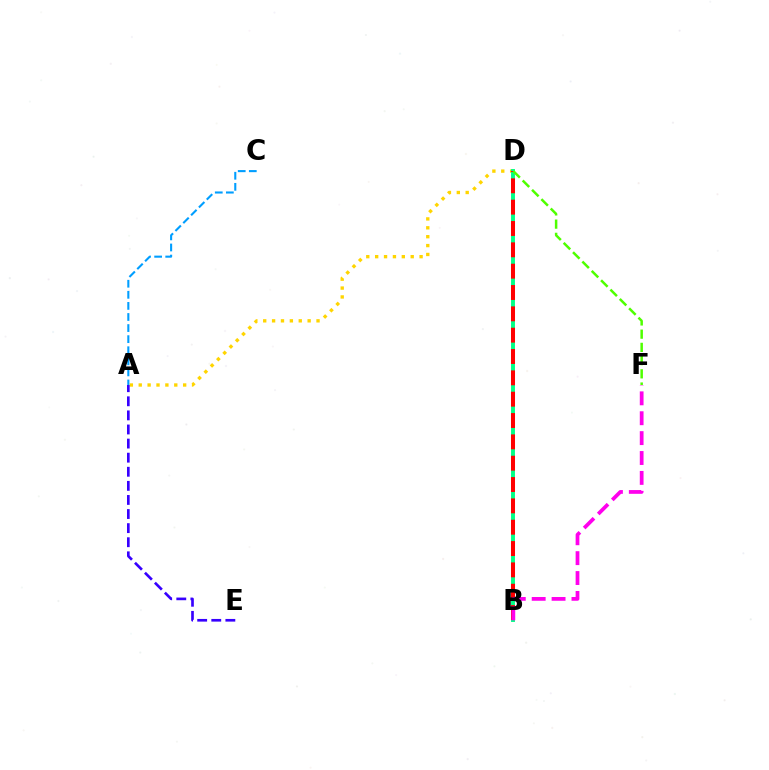{('A', 'D'): [{'color': '#ffd500', 'line_style': 'dotted', 'thickness': 2.41}], ('B', 'D'): [{'color': '#00ff86', 'line_style': 'solid', 'thickness': 2.81}, {'color': '#ff0000', 'line_style': 'dashed', 'thickness': 2.9}], ('A', 'C'): [{'color': '#009eff', 'line_style': 'dashed', 'thickness': 1.51}], ('A', 'E'): [{'color': '#3700ff', 'line_style': 'dashed', 'thickness': 1.91}], ('D', 'F'): [{'color': '#4fff00', 'line_style': 'dashed', 'thickness': 1.8}], ('B', 'F'): [{'color': '#ff00ed', 'line_style': 'dashed', 'thickness': 2.7}]}